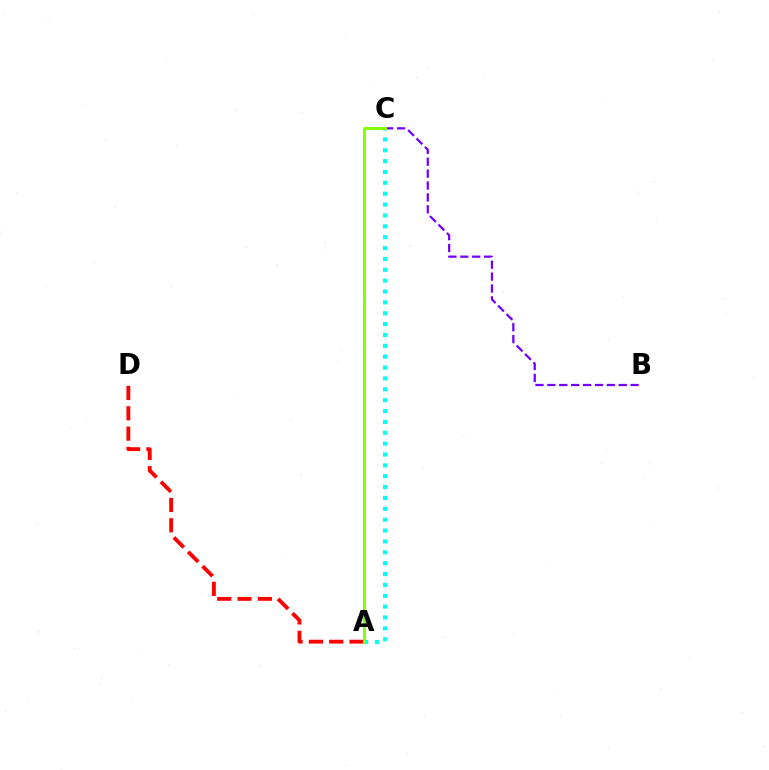{('A', 'C'): [{'color': '#00fff6', 'line_style': 'dotted', 'thickness': 2.95}, {'color': '#84ff00', 'line_style': 'solid', 'thickness': 2.16}], ('A', 'D'): [{'color': '#ff0000', 'line_style': 'dashed', 'thickness': 2.76}], ('B', 'C'): [{'color': '#7200ff', 'line_style': 'dashed', 'thickness': 1.62}]}